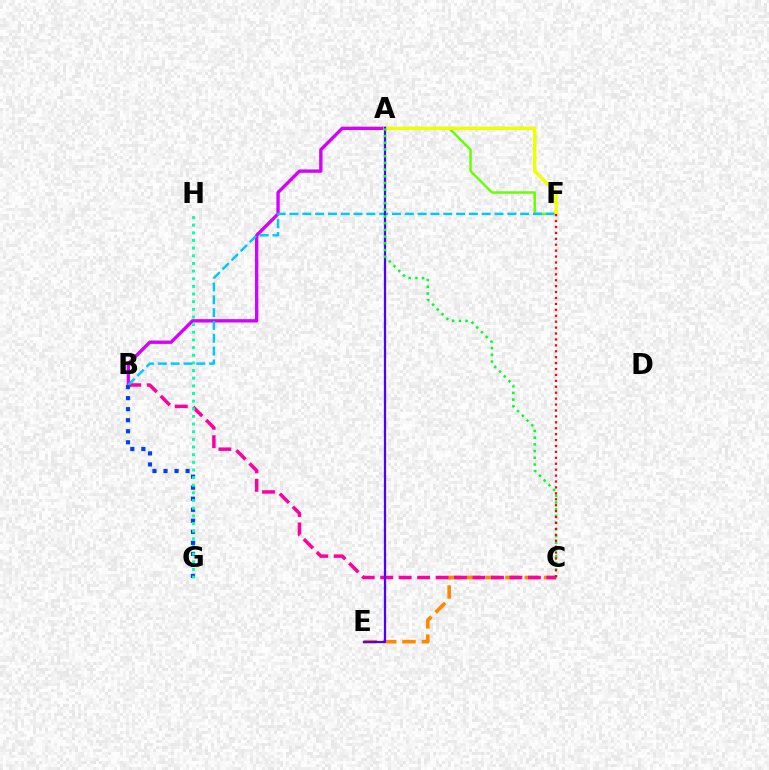{('A', 'F'): [{'color': '#66ff00', 'line_style': 'solid', 'thickness': 1.76}, {'color': '#eeff00', 'line_style': 'solid', 'thickness': 2.45}], ('A', 'B'): [{'color': '#d600ff', 'line_style': 'solid', 'thickness': 2.41}], ('C', 'E'): [{'color': '#ff8800', 'line_style': 'dashed', 'thickness': 2.63}], ('B', 'C'): [{'color': '#ff00a0', 'line_style': 'dashed', 'thickness': 2.51}], ('B', 'F'): [{'color': '#00c7ff', 'line_style': 'dashed', 'thickness': 1.74}], ('A', 'E'): [{'color': '#4f00ff', 'line_style': 'solid', 'thickness': 1.61}], ('B', 'G'): [{'color': '#003fff', 'line_style': 'dotted', 'thickness': 3.0}], ('A', 'C'): [{'color': '#00ff27', 'line_style': 'dotted', 'thickness': 1.82}], ('C', 'F'): [{'color': '#ff0000', 'line_style': 'dotted', 'thickness': 1.61}], ('G', 'H'): [{'color': '#00ffaf', 'line_style': 'dotted', 'thickness': 2.08}]}